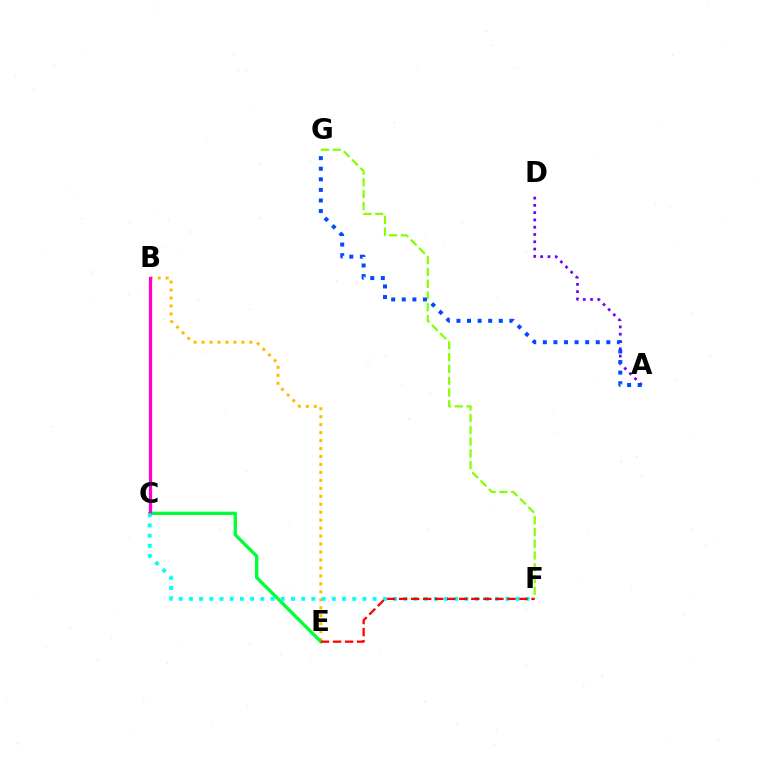{('F', 'G'): [{'color': '#84ff00', 'line_style': 'dashed', 'thickness': 1.6}], ('B', 'E'): [{'color': '#ffbd00', 'line_style': 'dotted', 'thickness': 2.16}], ('C', 'E'): [{'color': '#00ff39', 'line_style': 'solid', 'thickness': 2.4}], ('B', 'C'): [{'color': '#ff00cf', 'line_style': 'solid', 'thickness': 2.34}], ('A', 'D'): [{'color': '#7200ff', 'line_style': 'dotted', 'thickness': 1.98}], ('A', 'G'): [{'color': '#004bff', 'line_style': 'dotted', 'thickness': 2.88}], ('C', 'F'): [{'color': '#00fff6', 'line_style': 'dotted', 'thickness': 2.77}], ('E', 'F'): [{'color': '#ff0000', 'line_style': 'dashed', 'thickness': 1.64}]}